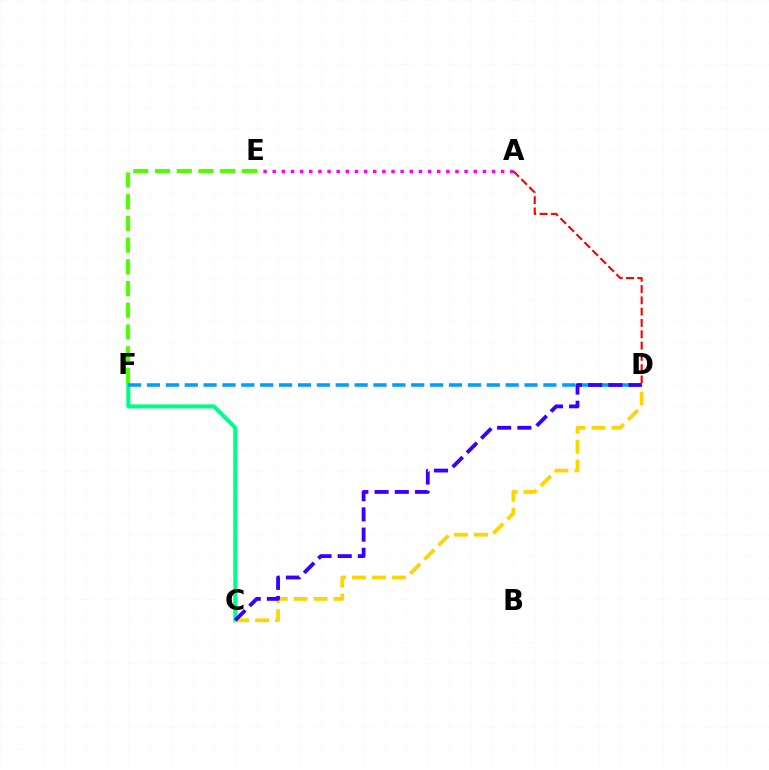{('C', 'F'): [{'color': '#00ff86', 'line_style': 'solid', 'thickness': 2.91}], ('E', 'F'): [{'color': '#4fff00', 'line_style': 'dashed', 'thickness': 2.95}], ('C', 'D'): [{'color': '#ffd500', 'line_style': 'dashed', 'thickness': 2.71}, {'color': '#3700ff', 'line_style': 'dashed', 'thickness': 2.75}], ('D', 'F'): [{'color': '#009eff', 'line_style': 'dashed', 'thickness': 2.56}], ('A', 'E'): [{'color': '#ff00ed', 'line_style': 'dotted', 'thickness': 2.48}], ('A', 'D'): [{'color': '#ff0000', 'line_style': 'dashed', 'thickness': 1.54}]}